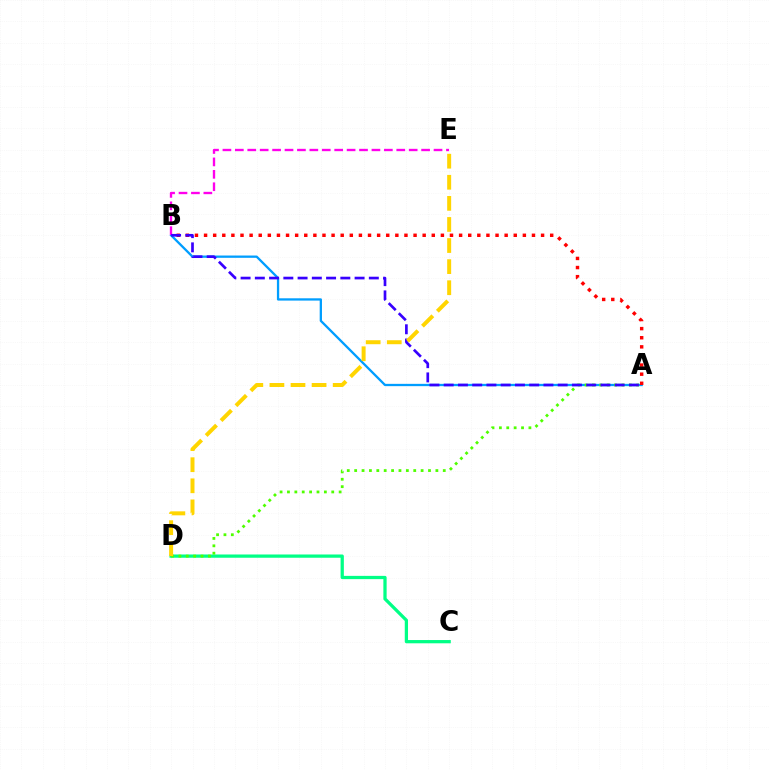{('A', 'B'): [{'color': '#009eff', 'line_style': 'solid', 'thickness': 1.65}, {'color': '#ff0000', 'line_style': 'dotted', 'thickness': 2.47}, {'color': '#3700ff', 'line_style': 'dashed', 'thickness': 1.94}], ('B', 'E'): [{'color': '#ff00ed', 'line_style': 'dashed', 'thickness': 1.69}], ('C', 'D'): [{'color': '#00ff86', 'line_style': 'solid', 'thickness': 2.34}], ('A', 'D'): [{'color': '#4fff00', 'line_style': 'dotted', 'thickness': 2.01}], ('D', 'E'): [{'color': '#ffd500', 'line_style': 'dashed', 'thickness': 2.86}]}